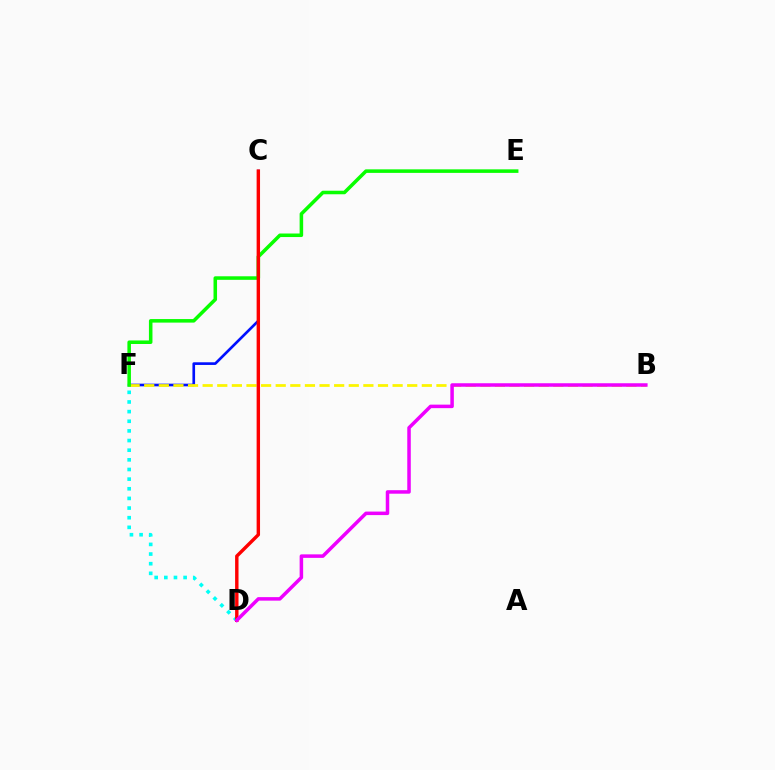{('D', 'F'): [{'color': '#00fff6', 'line_style': 'dotted', 'thickness': 2.62}], ('C', 'F'): [{'color': '#0010ff', 'line_style': 'solid', 'thickness': 1.91}], ('B', 'F'): [{'color': '#fcf500', 'line_style': 'dashed', 'thickness': 1.99}], ('E', 'F'): [{'color': '#08ff00', 'line_style': 'solid', 'thickness': 2.55}], ('C', 'D'): [{'color': '#ff0000', 'line_style': 'solid', 'thickness': 2.45}], ('B', 'D'): [{'color': '#ee00ff', 'line_style': 'solid', 'thickness': 2.53}]}